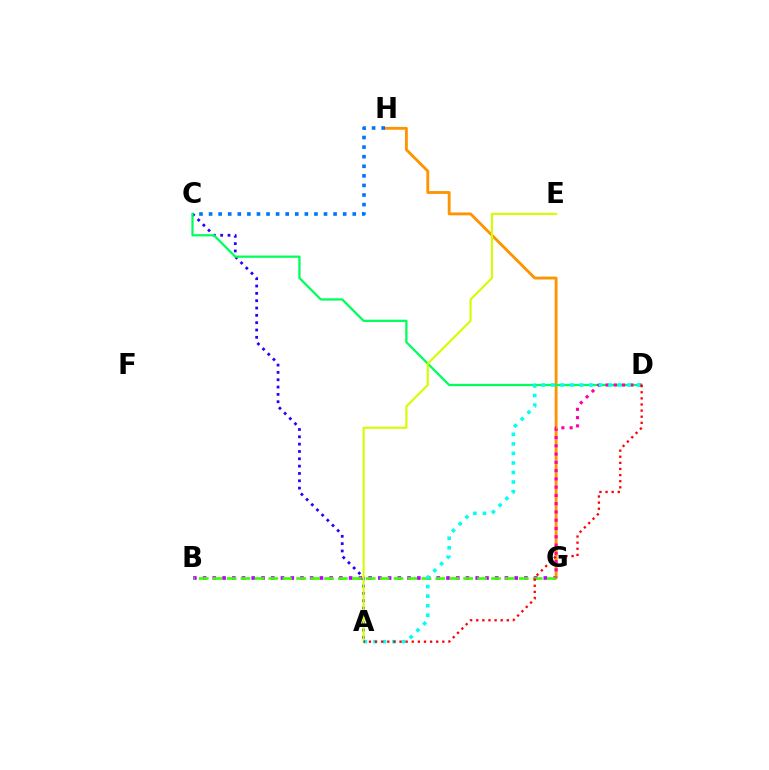{('B', 'G'): [{'color': '#b900ff', 'line_style': 'dotted', 'thickness': 2.65}, {'color': '#3dff00', 'line_style': 'dashed', 'thickness': 1.89}], ('G', 'H'): [{'color': '#ff9400', 'line_style': 'solid', 'thickness': 2.06}], ('A', 'C'): [{'color': '#2500ff', 'line_style': 'dotted', 'thickness': 1.99}], ('C', 'H'): [{'color': '#0074ff', 'line_style': 'dotted', 'thickness': 2.6}], ('C', 'D'): [{'color': '#00ff5c', 'line_style': 'solid', 'thickness': 1.63}], ('D', 'G'): [{'color': '#ff00ac', 'line_style': 'dotted', 'thickness': 2.25}], ('A', 'E'): [{'color': '#d1ff00', 'line_style': 'solid', 'thickness': 1.52}], ('A', 'D'): [{'color': '#00fff6', 'line_style': 'dotted', 'thickness': 2.59}, {'color': '#ff0000', 'line_style': 'dotted', 'thickness': 1.66}]}